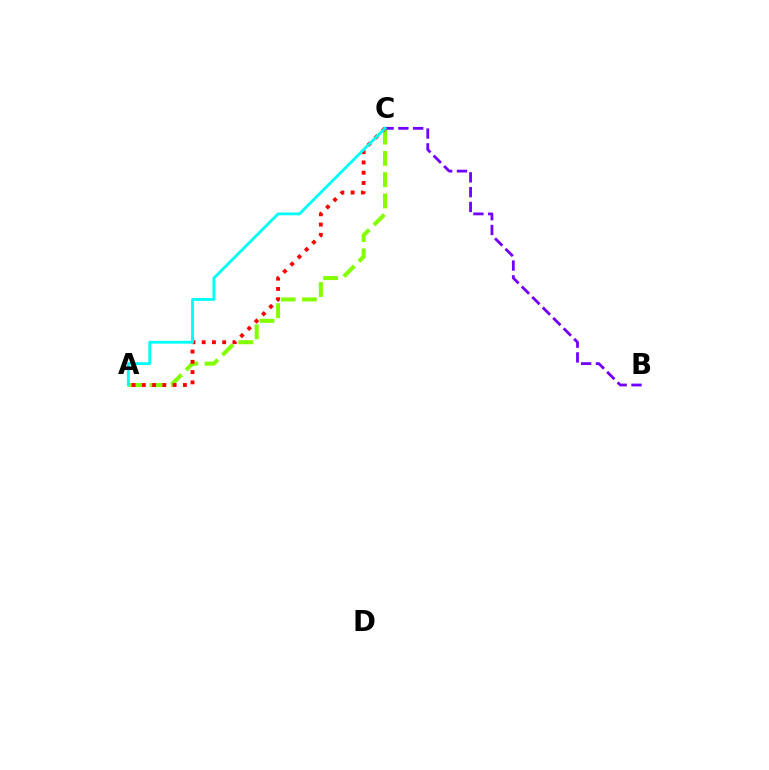{('A', 'C'): [{'color': '#84ff00', 'line_style': 'dashed', 'thickness': 2.89}, {'color': '#ff0000', 'line_style': 'dotted', 'thickness': 2.79}, {'color': '#00fff6', 'line_style': 'solid', 'thickness': 2.04}], ('B', 'C'): [{'color': '#7200ff', 'line_style': 'dashed', 'thickness': 2.01}]}